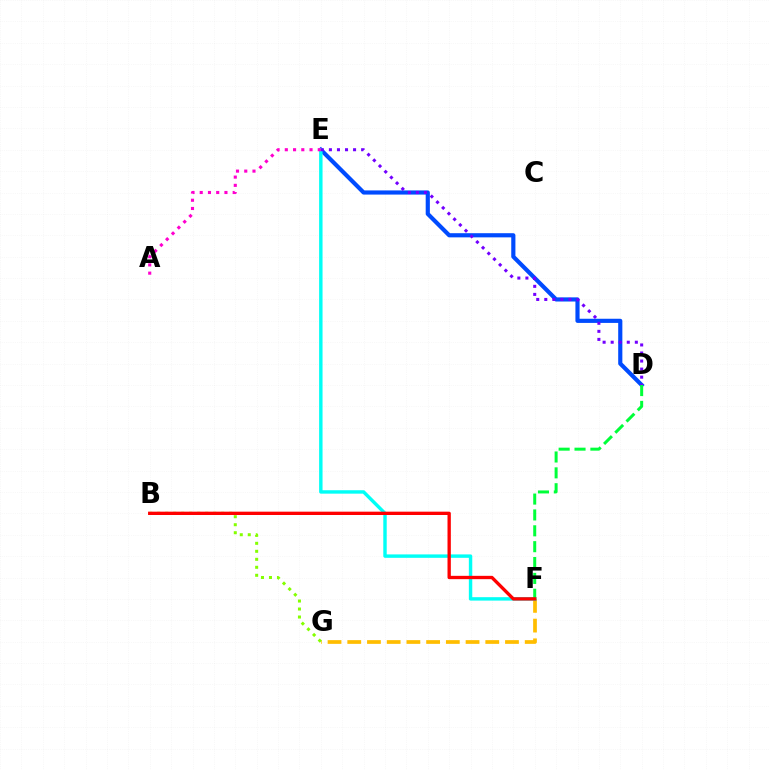{('F', 'G'): [{'color': '#ffbd00', 'line_style': 'dashed', 'thickness': 2.68}], ('D', 'E'): [{'color': '#004bff', 'line_style': 'solid', 'thickness': 3.0}, {'color': '#7200ff', 'line_style': 'dotted', 'thickness': 2.19}], ('E', 'F'): [{'color': '#00fff6', 'line_style': 'solid', 'thickness': 2.46}], ('B', 'G'): [{'color': '#84ff00', 'line_style': 'dotted', 'thickness': 2.17}], ('D', 'F'): [{'color': '#00ff39', 'line_style': 'dashed', 'thickness': 2.16}], ('B', 'F'): [{'color': '#ff0000', 'line_style': 'solid', 'thickness': 2.4}], ('A', 'E'): [{'color': '#ff00cf', 'line_style': 'dotted', 'thickness': 2.24}]}